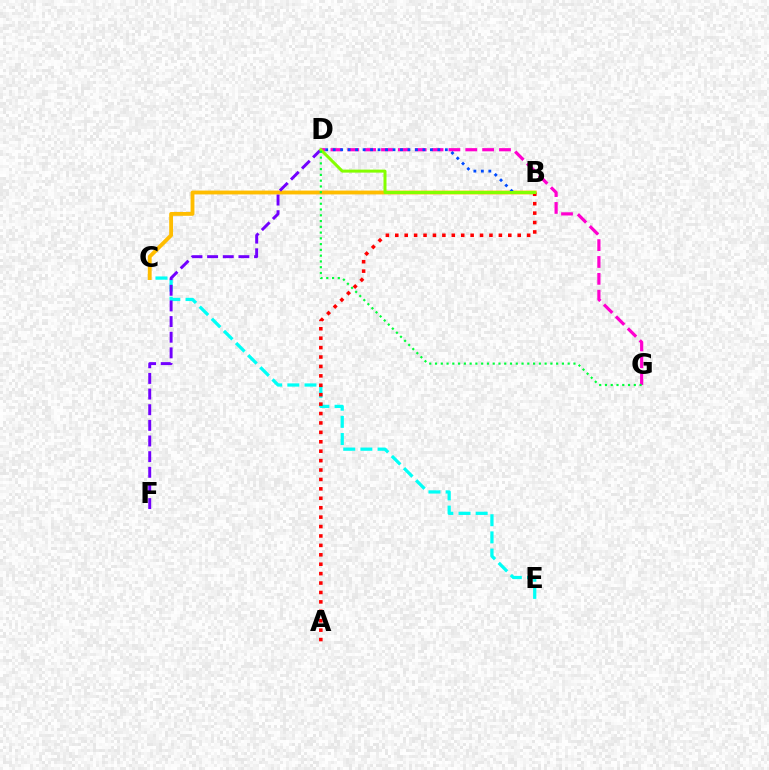{('D', 'G'): [{'color': '#ff00cf', 'line_style': 'dashed', 'thickness': 2.29}, {'color': '#00ff39', 'line_style': 'dotted', 'thickness': 1.57}], ('C', 'E'): [{'color': '#00fff6', 'line_style': 'dashed', 'thickness': 2.33}], ('B', 'C'): [{'color': '#ffbd00', 'line_style': 'solid', 'thickness': 2.77}], ('A', 'B'): [{'color': '#ff0000', 'line_style': 'dotted', 'thickness': 2.56}], ('D', 'F'): [{'color': '#7200ff', 'line_style': 'dashed', 'thickness': 2.13}], ('B', 'D'): [{'color': '#004bff', 'line_style': 'dotted', 'thickness': 2.03}, {'color': '#84ff00', 'line_style': 'solid', 'thickness': 2.16}]}